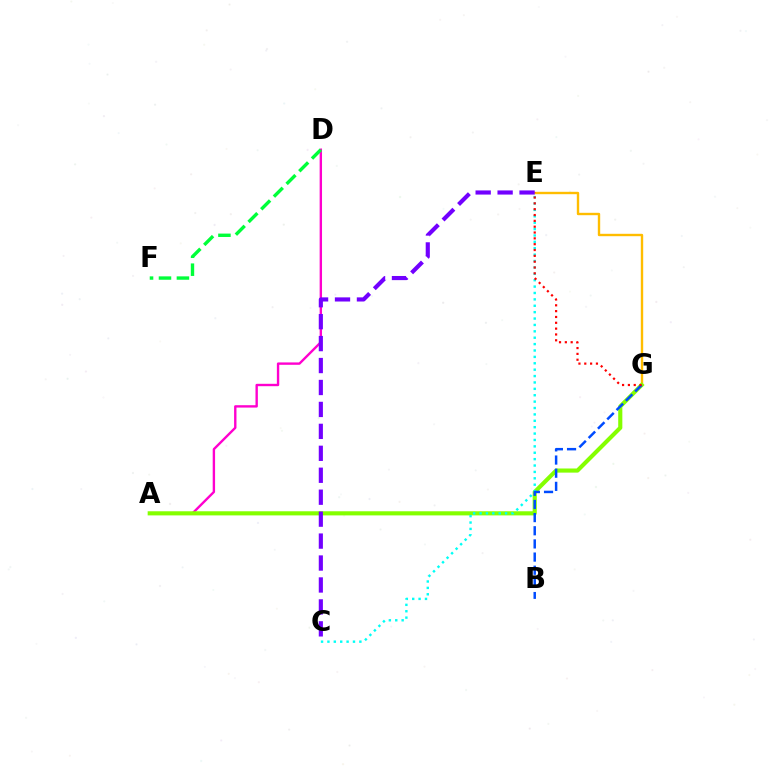{('E', 'G'): [{'color': '#ffbd00', 'line_style': 'solid', 'thickness': 1.72}, {'color': '#ff0000', 'line_style': 'dotted', 'thickness': 1.58}], ('A', 'D'): [{'color': '#ff00cf', 'line_style': 'solid', 'thickness': 1.72}], ('D', 'F'): [{'color': '#00ff39', 'line_style': 'dashed', 'thickness': 2.44}], ('A', 'G'): [{'color': '#84ff00', 'line_style': 'solid', 'thickness': 2.97}], ('C', 'E'): [{'color': '#00fff6', 'line_style': 'dotted', 'thickness': 1.74}, {'color': '#7200ff', 'line_style': 'dashed', 'thickness': 2.98}], ('B', 'G'): [{'color': '#004bff', 'line_style': 'dashed', 'thickness': 1.79}]}